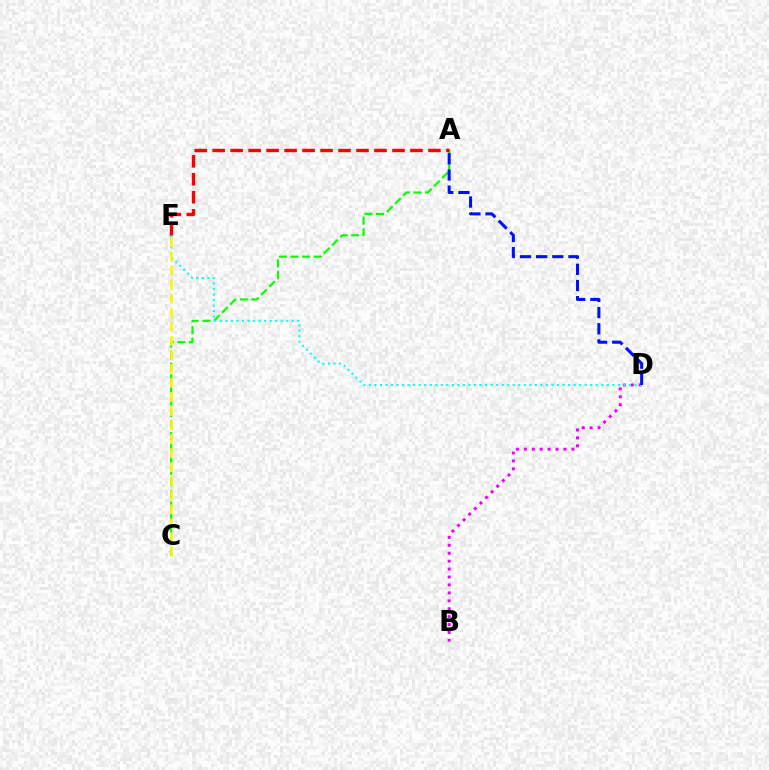{('B', 'D'): [{'color': '#ee00ff', 'line_style': 'dotted', 'thickness': 2.15}], ('A', 'C'): [{'color': '#08ff00', 'line_style': 'dashed', 'thickness': 1.57}], ('D', 'E'): [{'color': '#00fff6', 'line_style': 'dotted', 'thickness': 1.5}], ('C', 'E'): [{'color': '#fcf500', 'line_style': 'dashed', 'thickness': 1.91}], ('A', 'D'): [{'color': '#0010ff', 'line_style': 'dashed', 'thickness': 2.2}], ('A', 'E'): [{'color': '#ff0000', 'line_style': 'dashed', 'thickness': 2.44}]}